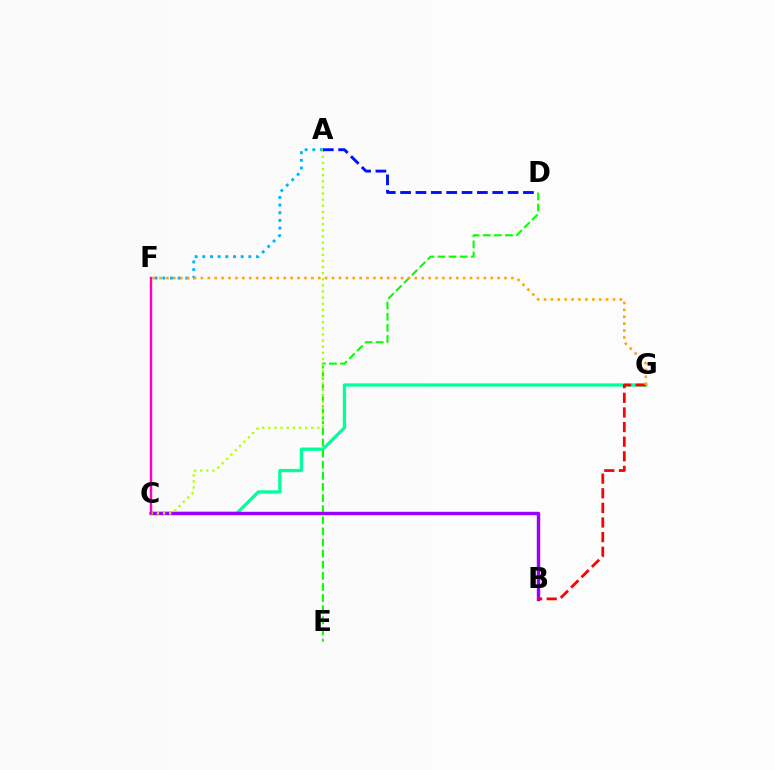{('A', 'F'): [{'color': '#00b5ff', 'line_style': 'dotted', 'thickness': 2.08}], ('C', 'G'): [{'color': '#00ff9d', 'line_style': 'solid', 'thickness': 2.37}], ('D', 'E'): [{'color': '#08ff00', 'line_style': 'dashed', 'thickness': 1.51}], ('B', 'C'): [{'color': '#9b00ff', 'line_style': 'solid', 'thickness': 2.46}], ('A', 'C'): [{'color': '#b3ff00', 'line_style': 'dotted', 'thickness': 1.66}], ('A', 'D'): [{'color': '#0010ff', 'line_style': 'dashed', 'thickness': 2.09}], ('B', 'G'): [{'color': '#ff0000', 'line_style': 'dashed', 'thickness': 1.99}], ('C', 'F'): [{'color': '#ff00bd', 'line_style': 'solid', 'thickness': 1.75}], ('F', 'G'): [{'color': '#ffa500', 'line_style': 'dotted', 'thickness': 1.87}]}